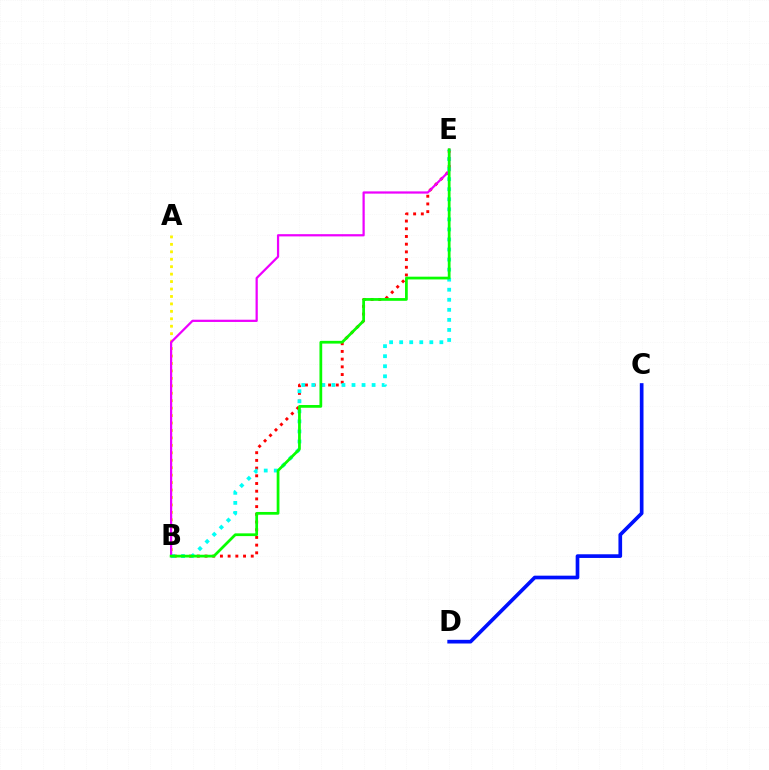{('C', 'D'): [{'color': '#0010ff', 'line_style': 'solid', 'thickness': 2.64}], ('B', 'E'): [{'color': '#ff0000', 'line_style': 'dotted', 'thickness': 2.09}, {'color': '#00fff6', 'line_style': 'dotted', 'thickness': 2.73}, {'color': '#ee00ff', 'line_style': 'solid', 'thickness': 1.61}, {'color': '#08ff00', 'line_style': 'solid', 'thickness': 1.98}], ('A', 'B'): [{'color': '#fcf500', 'line_style': 'dotted', 'thickness': 2.02}]}